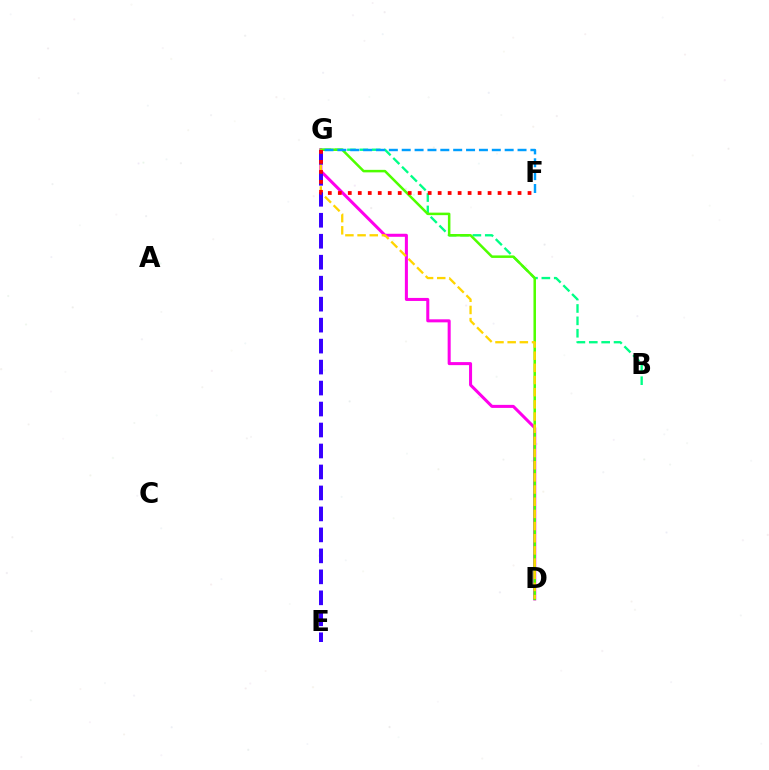{('D', 'G'): [{'color': '#ff00ed', 'line_style': 'solid', 'thickness': 2.18}, {'color': '#4fff00', 'line_style': 'solid', 'thickness': 1.81}, {'color': '#ffd500', 'line_style': 'dashed', 'thickness': 1.65}], ('B', 'G'): [{'color': '#00ff86', 'line_style': 'dashed', 'thickness': 1.68}], ('F', 'G'): [{'color': '#009eff', 'line_style': 'dashed', 'thickness': 1.75}, {'color': '#ff0000', 'line_style': 'dotted', 'thickness': 2.71}], ('E', 'G'): [{'color': '#3700ff', 'line_style': 'dashed', 'thickness': 2.85}]}